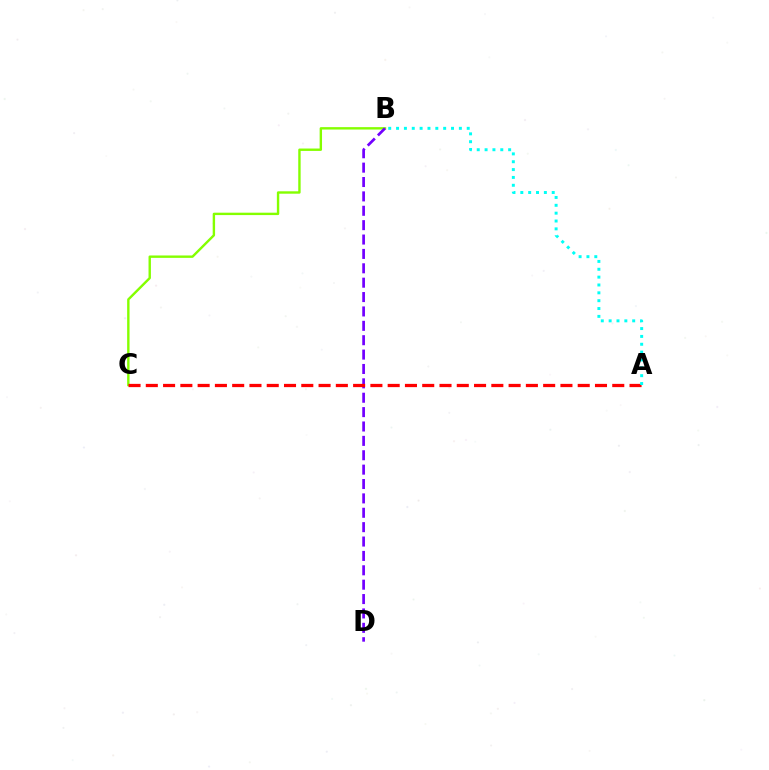{('B', 'C'): [{'color': '#84ff00', 'line_style': 'solid', 'thickness': 1.73}], ('B', 'D'): [{'color': '#7200ff', 'line_style': 'dashed', 'thickness': 1.95}], ('A', 'C'): [{'color': '#ff0000', 'line_style': 'dashed', 'thickness': 2.35}], ('A', 'B'): [{'color': '#00fff6', 'line_style': 'dotted', 'thickness': 2.13}]}